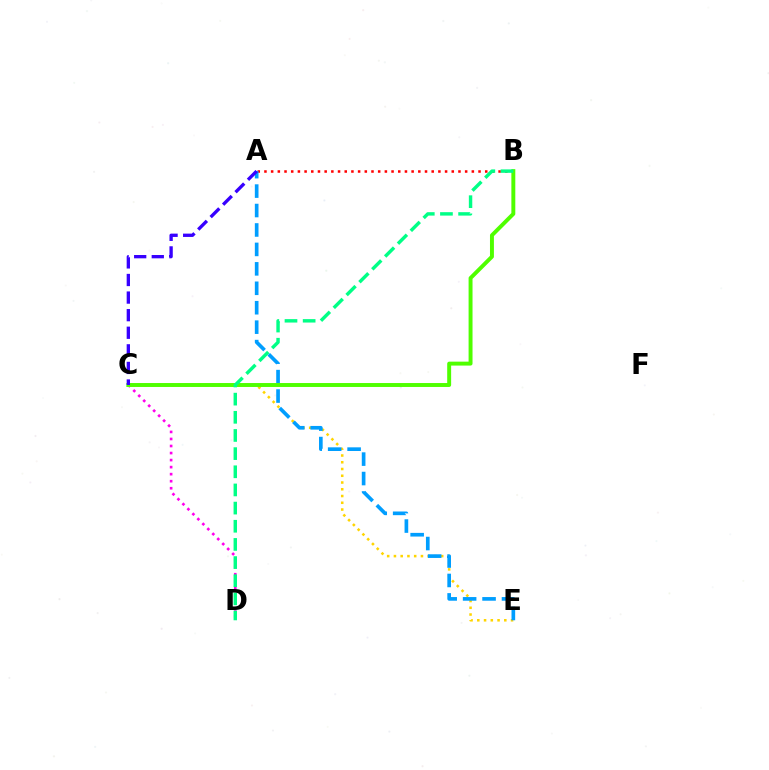{('A', 'B'): [{'color': '#ff0000', 'line_style': 'dotted', 'thickness': 1.82}], ('C', 'D'): [{'color': '#ff00ed', 'line_style': 'dotted', 'thickness': 1.91}], ('C', 'E'): [{'color': '#ffd500', 'line_style': 'dotted', 'thickness': 1.83}], ('A', 'E'): [{'color': '#009eff', 'line_style': 'dashed', 'thickness': 2.64}], ('B', 'C'): [{'color': '#4fff00', 'line_style': 'solid', 'thickness': 2.83}], ('A', 'C'): [{'color': '#3700ff', 'line_style': 'dashed', 'thickness': 2.39}], ('B', 'D'): [{'color': '#00ff86', 'line_style': 'dashed', 'thickness': 2.47}]}